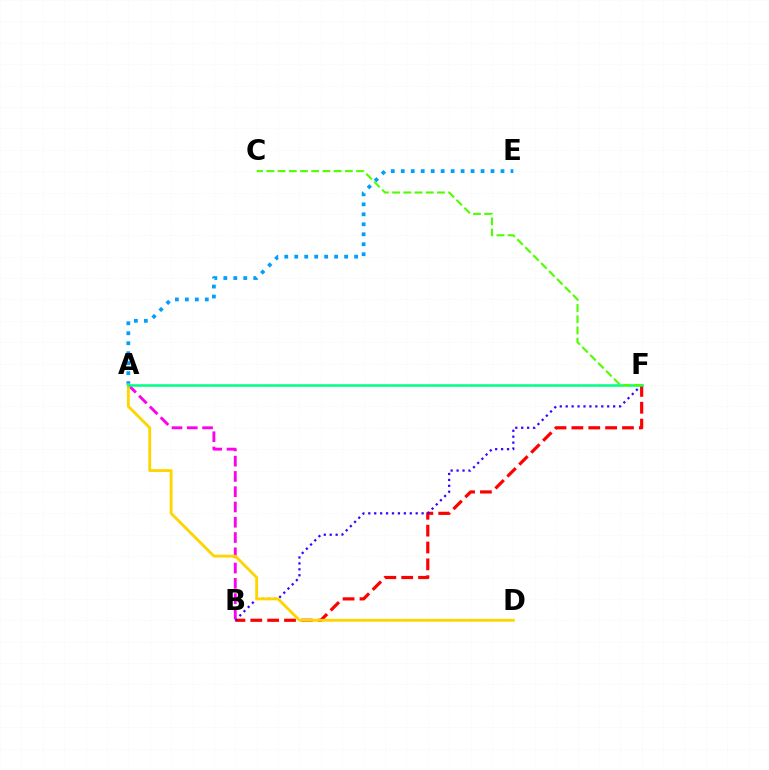{('A', 'E'): [{'color': '#009eff', 'line_style': 'dotted', 'thickness': 2.71}], ('B', 'F'): [{'color': '#ff0000', 'line_style': 'dashed', 'thickness': 2.29}, {'color': '#3700ff', 'line_style': 'dotted', 'thickness': 1.61}], ('A', 'B'): [{'color': '#ff00ed', 'line_style': 'dashed', 'thickness': 2.07}], ('A', 'D'): [{'color': '#ffd500', 'line_style': 'solid', 'thickness': 2.06}], ('A', 'F'): [{'color': '#00ff86', 'line_style': 'solid', 'thickness': 1.84}], ('C', 'F'): [{'color': '#4fff00', 'line_style': 'dashed', 'thickness': 1.52}]}